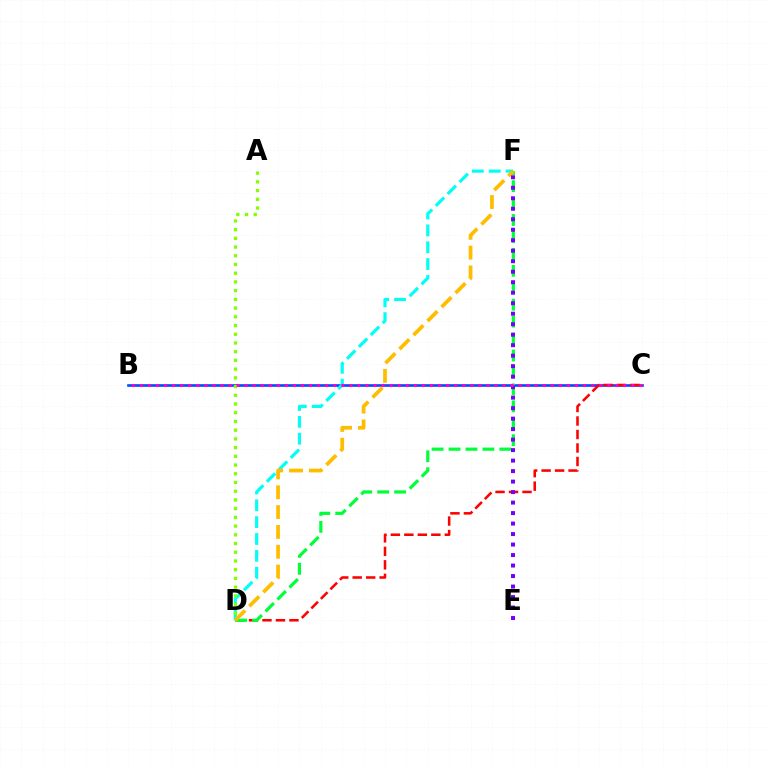{('B', 'C'): [{'color': '#004bff', 'line_style': 'solid', 'thickness': 1.9}, {'color': '#ff00cf', 'line_style': 'dotted', 'thickness': 2.19}], ('C', 'D'): [{'color': '#ff0000', 'line_style': 'dashed', 'thickness': 1.83}], ('D', 'F'): [{'color': '#00fff6', 'line_style': 'dashed', 'thickness': 2.29}, {'color': '#00ff39', 'line_style': 'dashed', 'thickness': 2.3}, {'color': '#ffbd00', 'line_style': 'dashed', 'thickness': 2.69}], ('A', 'D'): [{'color': '#84ff00', 'line_style': 'dotted', 'thickness': 2.37}], ('E', 'F'): [{'color': '#7200ff', 'line_style': 'dotted', 'thickness': 2.85}]}